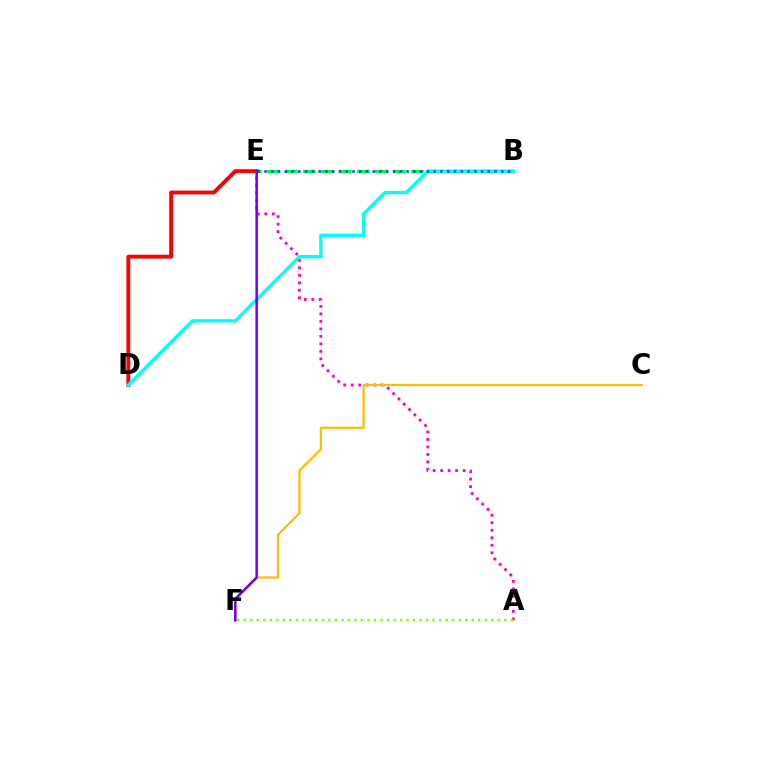{('B', 'E'): [{'color': '#00ff39', 'line_style': 'dashed', 'thickness': 2.44}, {'color': '#004bff', 'line_style': 'dotted', 'thickness': 1.84}], ('D', 'E'): [{'color': '#ff0000', 'line_style': 'solid', 'thickness': 2.78}], ('A', 'E'): [{'color': '#ff00cf', 'line_style': 'dotted', 'thickness': 2.04}], ('C', 'F'): [{'color': '#ffbd00', 'line_style': 'solid', 'thickness': 1.58}], ('B', 'D'): [{'color': '#00fff6', 'line_style': 'solid', 'thickness': 2.37}], ('A', 'F'): [{'color': '#84ff00', 'line_style': 'dotted', 'thickness': 1.77}], ('E', 'F'): [{'color': '#7200ff', 'line_style': 'solid', 'thickness': 1.83}]}